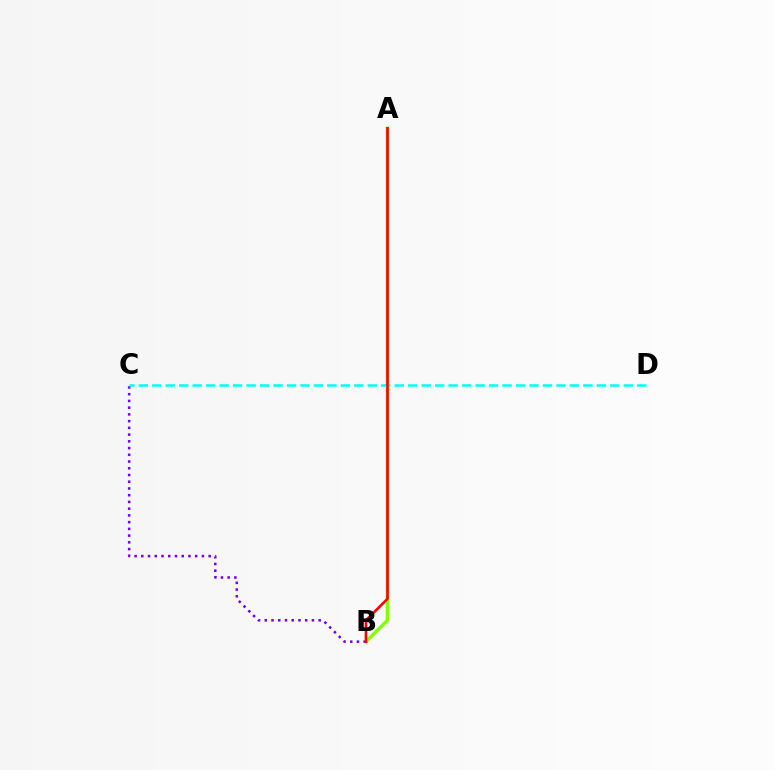{('A', 'B'): [{'color': '#84ff00', 'line_style': 'solid', 'thickness': 2.55}, {'color': '#ff0000', 'line_style': 'solid', 'thickness': 1.9}], ('B', 'C'): [{'color': '#7200ff', 'line_style': 'dotted', 'thickness': 1.83}], ('C', 'D'): [{'color': '#00fff6', 'line_style': 'dashed', 'thickness': 1.83}]}